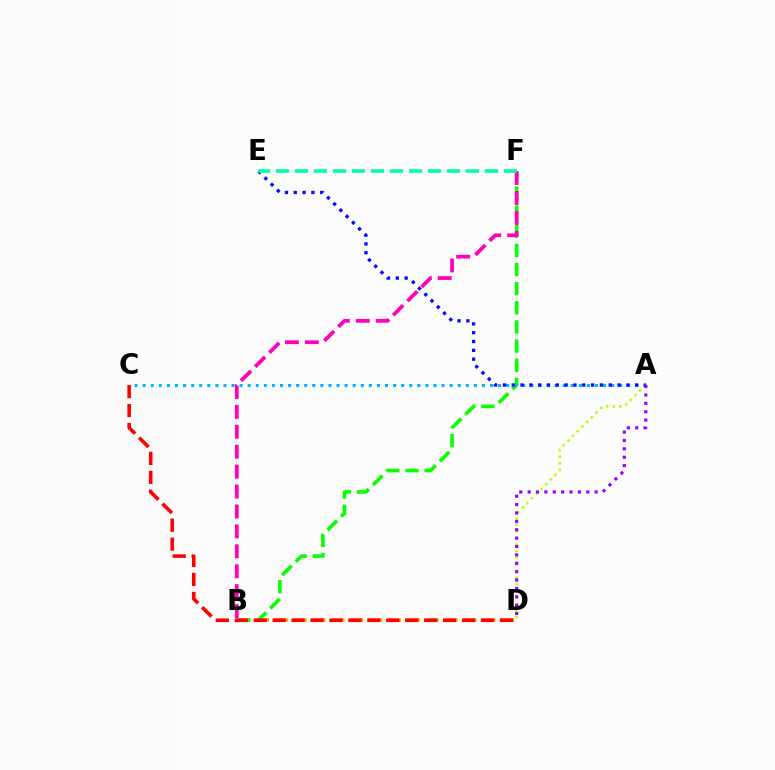{('B', 'D'): [{'color': '#ffa500', 'line_style': 'dashed', 'thickness': 2.56}], ('B', 'F'): [{'color': '#08ff00', 'line_style': 'dashed', 'thickness': 2.6}, {'color': '#ff00bd', 'line_style': 'dashed', 'thickness': 2.71}], ('A', 'D'): [{'color': '#b3ff00', 'line_style': 'dotted', 'thickness': 1.8}, {'color': '#9b00ff', 'line_style': 'dotted', 'thickness': 2.28}], ('A', 'C'): [{'color': '#00b5ff', 'line_style': 'dotted', 'thickness': 2.19}], ('A', 'E'): [{'color': '#0010ff', 'line_style': 'dotted', 'thickness': 2.4}], ('C', 'D'): [{'color': '#ff0000', 'line_style': 'dashed', 'thickness': 2.57}], ('E', 'F'): [{'color': '#00ff9d', 'line_style': 'dashed', 'thickness': 2.58}]}